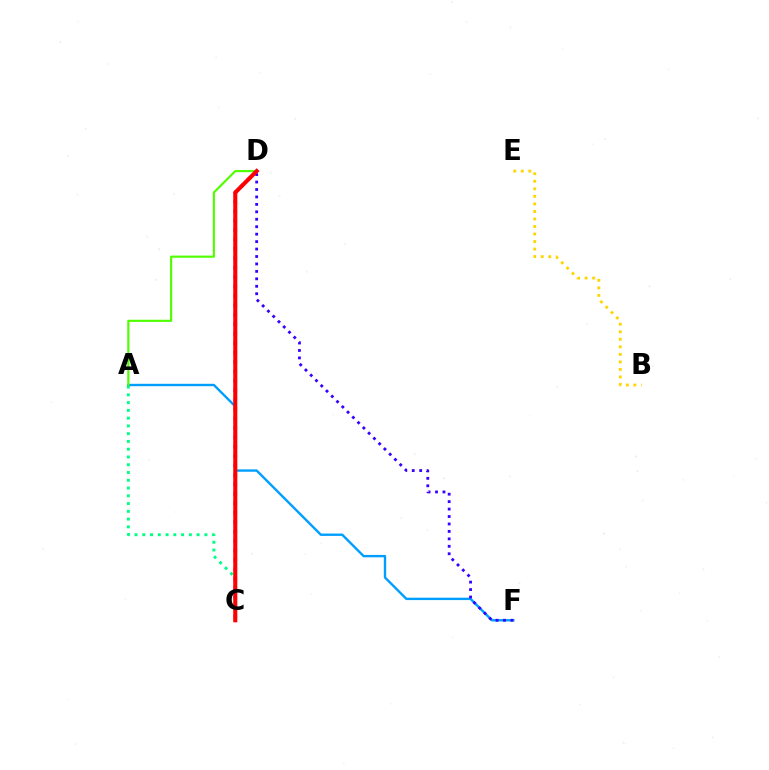{('A', 'C'): [{'color': '#00ff86', 'line_style': 'dotted', 'thickness': 2.11}], ('A', 'F'): [{'color': '#009eff', 'line_style': 'solid', 'thickness': 1.72}], ('C', 'D'): [{'color': '#ff00ed', 'line_style': 'dotted', 'thickness': 2.56}, {'color': '#ff0000', 'line_style': 'solid', 'thickness': 2.93}], ('A', 'D'): [{'color': '#4fff00', 'line_style': 'solid', 'thickness': 1.55}], ('B', 'E'): [{'color': '#ffd500', 'line_style': 'dotted', 'thickness': 2.05}], ('D', 'F'): [{'color': '#3700ff', 'line_style': 'dotted', 'thickness': 2.02}]}